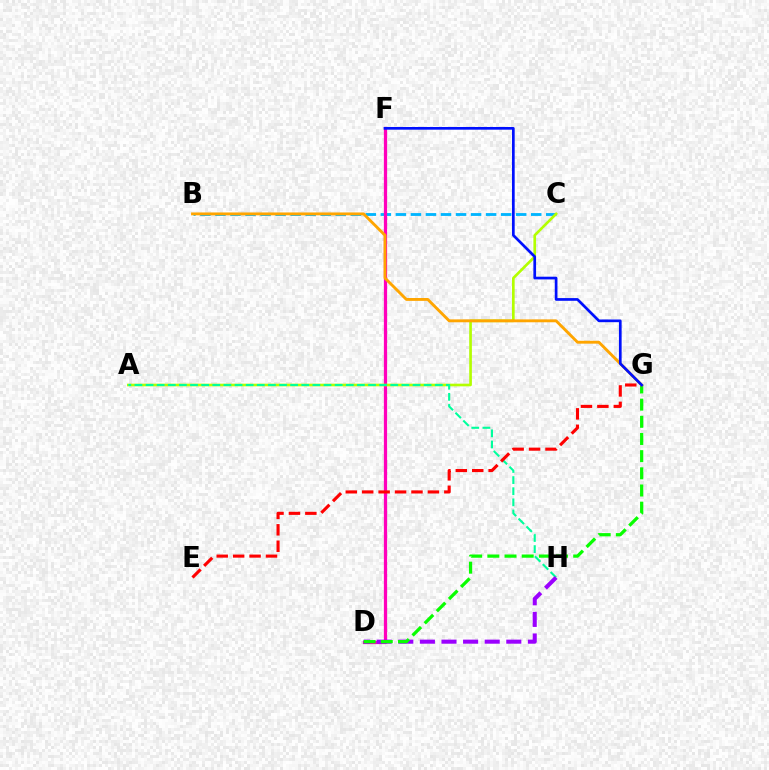{('B', 'C'): [{'color': '#00b5ff', 'line_style': 'dashed', 'thickness': 2.04}], ('D', 'F'): [{'color': '#ff00bd', 'line_style': 'solid', 'thickness': 2.34}], ('A', 'C'): [{'color': '#b3ff00', 'line_style': 'solid', 'thickness': 1.91}], ('A', 'H'): [{'color': '#00ff9d', 'line_style': 'dashed', 'thickness': 1.51}], ('D', 'H'): [{'color': '#9b00ff', 'line_style': 'dashed', 'thickness': 2.93}], ('D', 'G'): [{'color': '#08ff00', 'line_style': 'dashed', 'thickness': 2.33}], ('B', 'G'): [{'color': '#ffa500', 'line_style': 'solid', 'thickness': 2.07}], ('E', 'G'): [{'color': '#ff0000', 'line_style': 'dashed', 'thickness': 2.23}], ('F', 'G'): [{'color': '#0010ff', 'line_style': 'solid', 'thickness': 1.94}]}